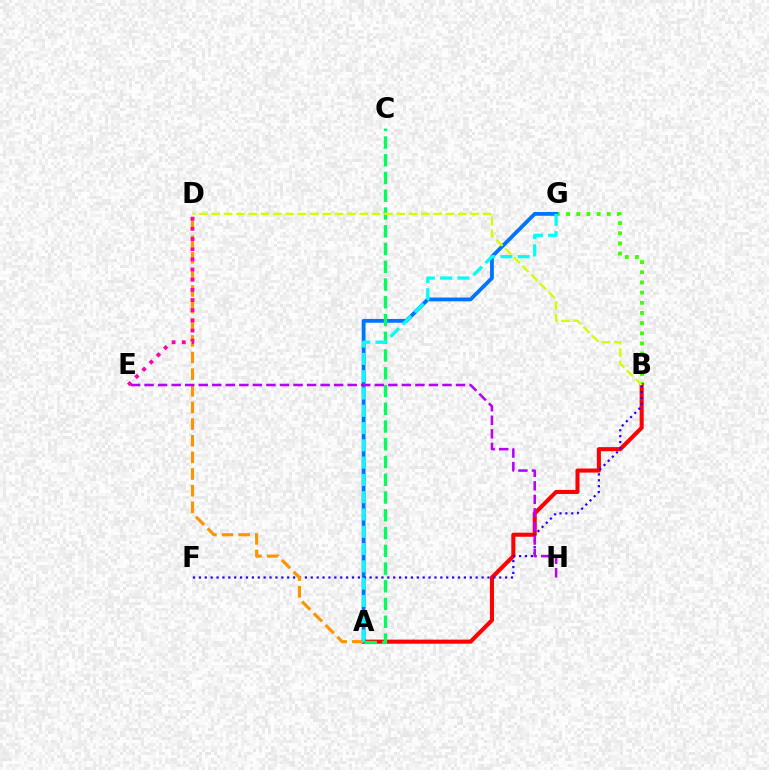{('B', 'G'): [{'color': '#3dff00', 'line_style': 'dotted', 'thickness': 2.76}], ('A', 'B'): [{'color': '#ff0000', 'line_style': 'solid', 'thickness': 2.93}], ('A', 'G'): [{'color': '#0074ff', 'line_style': 'solid', 'thickness': 2.74}, {'color': '#00fff6', 'line_style': 'dashed', 'thickness': 2.35}], ('B', 'F'): [{'color': '#2500ff', 'line_style': 'dotted', 'thickness': 1.6}], ('A', 'D'): [{'color': '#ff9400', 'line_style': 'dashed', 'thickness': 2.26}], ('E', 'H'): [{'color': '#b900ff', 'line_style': 'dashed', 'thickness': 1.84}], ('A', 'C'): [{'color': '#00ff5c', 'line_style': 'dashed', 'thickness': 2.41}], ('D', 'E'): [{'color': '#ff00ac', 'line_style': 'dotted', 'thickness': 2.77}], ('B', 'D'): [{'color': '#d1ff00', 'line_style': 'dashed', 'thickness': 1.67}]}